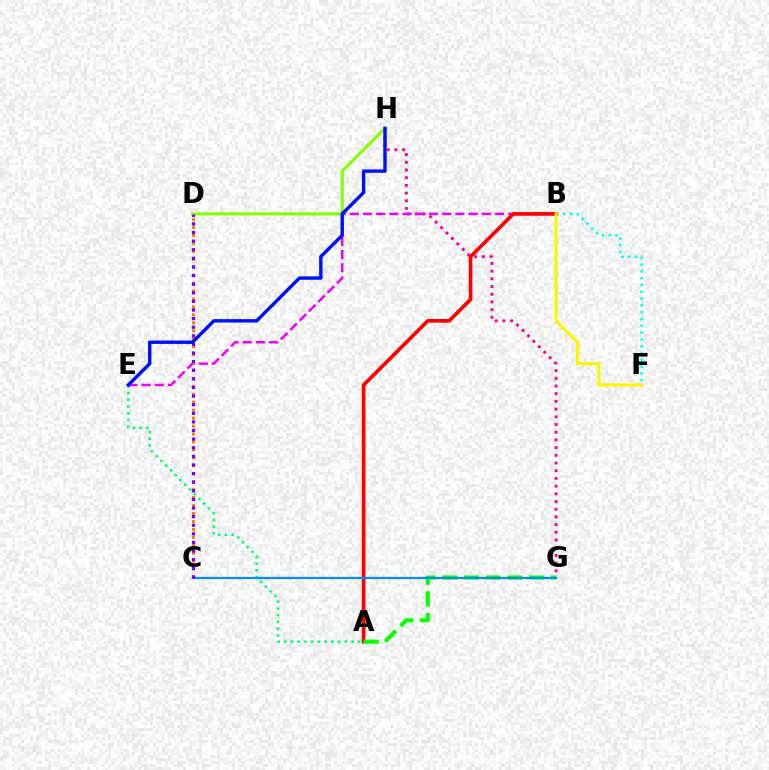{('A', 'E'): [{'color': '#00ff74', 'line_style': 'dotted', 'thickness': 1.83}], ('G', 'H'): [{'color': '#ff0094', 'line_style': 'dotted', 'thickness': 2.09}], ('B', 'E'): [{'color': '#ee00ff', 'line_style': 'dashed', 'thickness': 1.79}], ('D', 'H'): [{'color': '#84ff00', 'line_style': 'solid', 'thickness': 2.19}], ('B', 'F'): [{'color': '#00fff6', 'line_style': 'dotted', 'thickness': 1.85}, {'color': '#fcf500', 'line_style': 'solid', 'thickness': 2.26}], ('C', 'D'): [{'color': '#ff7c00', 'line_style': 'dotted', 'thickness': 2.16}, {'color': '#7200ff', 'line_style': 'dotted', 'thickness': 2.34}], ('A', 'B'): [{'color': '#ff0000', 'line_style': 'solid', 'thickness': 2.65}], ('A', 'G'): [{'color': '#08ff00', 'line_style': 'dashed', 'thickness': 2.95}], ('C', 'G'): [{'color': '#008cff', 'line_style': 'solid', 'thickness': 1.6}], ('E', 'H'): [{'color': '#0010ff', 'line_style': 'solid', 'thickness': 2.45}]}